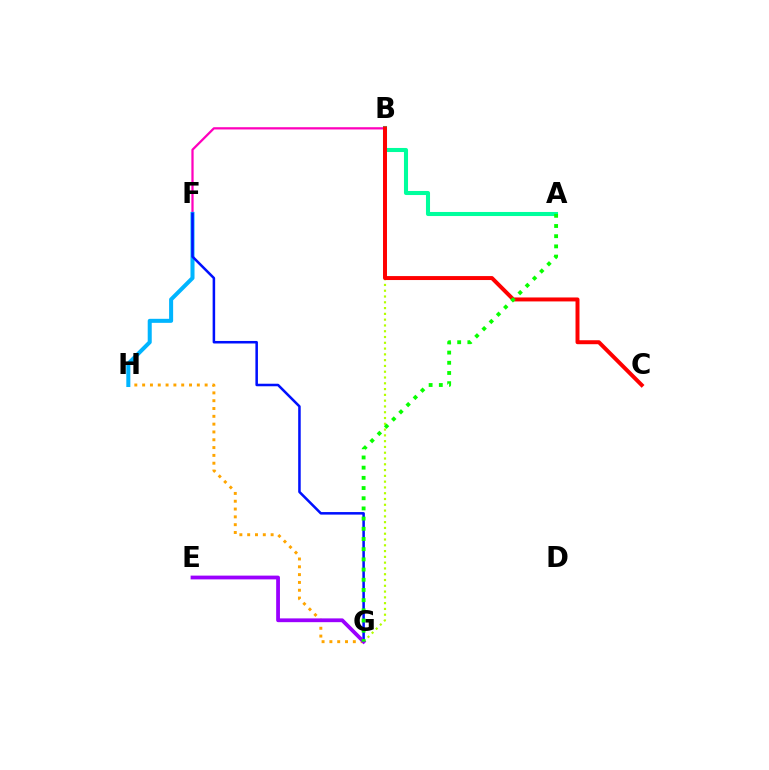{('B', 'F'): [{'color': '#ff00bd', 'line_style': 'solid', 'thickness': 1.62}], ('B', 'G'): [{'color': '#b3ff00', 'line_style': 'dotted', 'thickness': 1.57}], ('G', 'H'): [{'color': '#ffa500', 'line_style': 'dotted', 'thickness': 2.12}], ('F', 'H'): [{'color': '#00b5ff', 'line_style': 'solid', 'thickness': 2.9}], ('F', 'G'): [{'color': '#0010ff', 'line_style': 'solid', 'thickness': 1.82}], ('E', 'G'): [{'color': '#9b00ff', 'line_style': 'solid', 'thickness': 2.72}], ('A', 'B'): [{'color': '#00ff9d', 'line_style': 'solid', 'thickness': 2.93}], ('B', 'C'): [{'color': '#ff0000', 'line_style': 'solid', 'thickness': 2.85}], ('A', 'G'): [{'color': '#08ff00', 'line_style': 'dotted', 'thickness': 2.77}]}